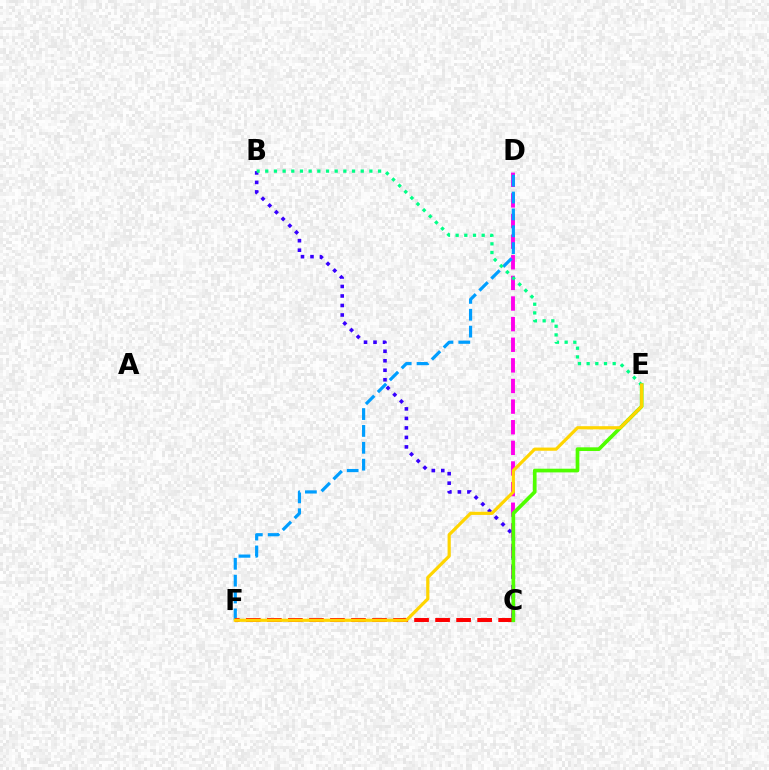{('C', 'D'): [{'color': '#ff00ed', 'line_style': 'dashed', 'thickness': 2.8}], ('B', 'C'): [{'color': '#3700ff', 'line_style': 'dotted', 'thickness': 2.58}], ('D', 'F'): [{'color': '#009eff', 'line_style': 'dashed', 'thickness': 2.29}], ('C', 'F'): [{'color': '#ff0000', 'line_style': 'dashed', 'thickness': 2.86}], ('C', 'E'): [{'color': '#4fff00', 'line_style': 'solid', 'thickness': 2.66}], ('B', 'E'): [{'color': '#00ff86', 'line_style': 'dotted', 'thickness': 2.36}], ('E', 'F'): [{'color': '#ffd500', 'line_style': 'solid', 'thickness': 2.3}]}